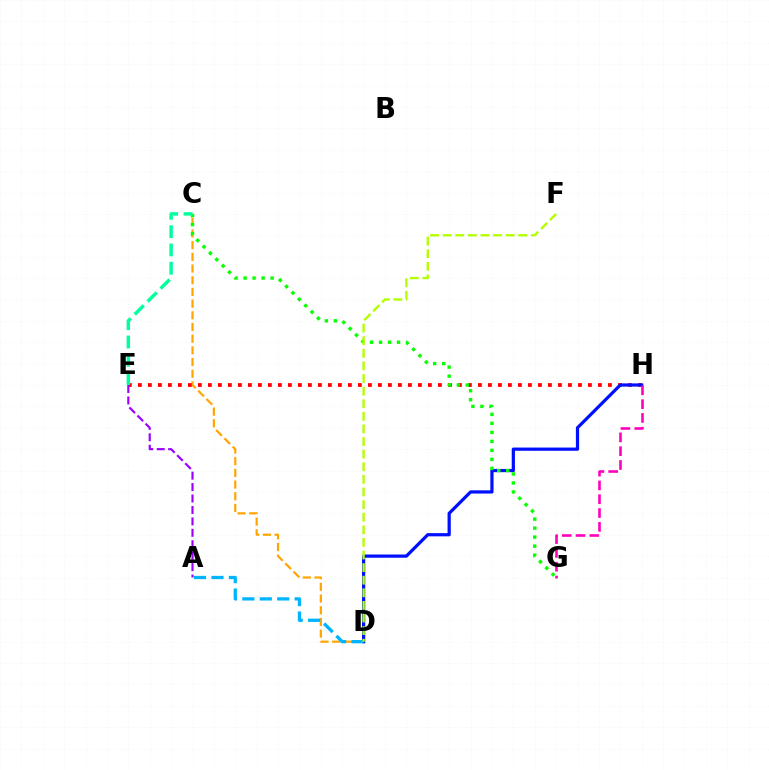{('C', 'D'): [{'color': '#ffa500', 'line_style': 'dashed', 'thickness': 1.59}], ('E', 'H'): [{'color': '#ff0000', 'line_style': 'dotted', 'thickness': 2.72}], ('D', 'H'): [{'color': '#0010ff', 'line_style': 'solid', 'thickness': 2.32}], ('C', 'G'): [{'color': '#08ff00', 'line_style': 'dotted', 'thickness': 2.45}], ('A', 'D'): [{'color': '#00b5ff', 'line_style': 'dashed', 'thickness': 2.37}], ('G', 'H'): [{'color': '#ff00bd', 'line_style': 'dashed', 'thickness': 1.88}], ('C', 'E'): [{'color': '#00ff9d', 'line_style': 'dashed', 'thickness': 2.49}], ('D', 'F'): [{'color': '#b3ff00', 'line_style': 'dashed', 'thickness': 1.71}], ('A', 'E'): [{'color': '#9b00ff', 'line_style': 'dashed', 'thickness': 1.55}]}